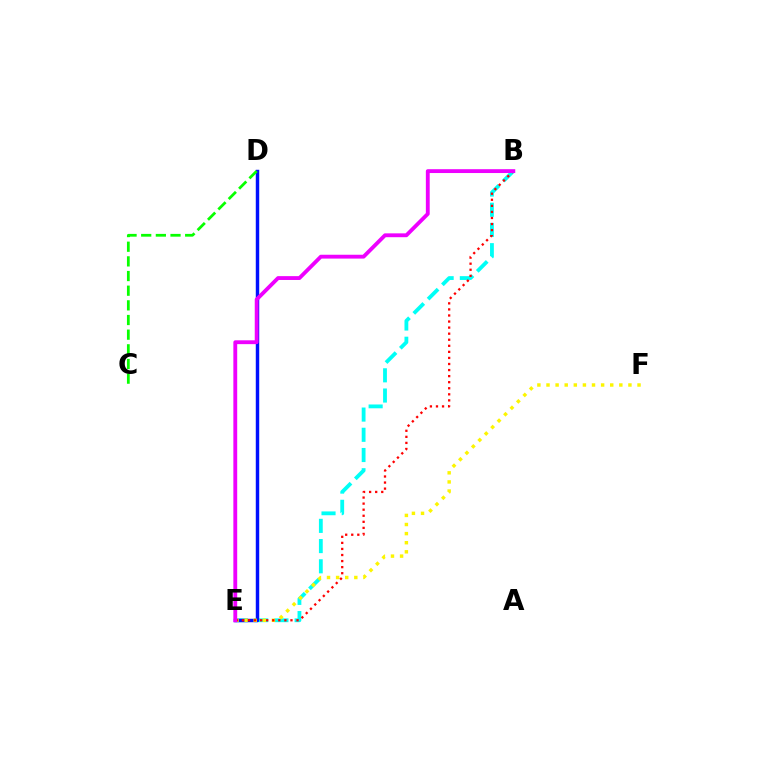{('B', 'E'): [{'color': '#00fff6', 'line_style': 'dashed', 'thickness': 2.75}, {'color': '#ff0000', 'line_style': 'dotted', 'thickness': 1.65}, {'color': '#ee00ff', 'line_style': 'solid', 'thickness': 2.77}], ('D', 'E'): [{'color': '#0010ff', 'line_style': 'solid', 'thickness': 2.48}], ('C', 'D'): [{'color': '#08ff00', 'line_style': 'dashed', 'thickness': 1.99}], ('E', 'F'): [{'color': '#fcf500', 'line_style': 'dotted', 'thickness': 2.47}]}